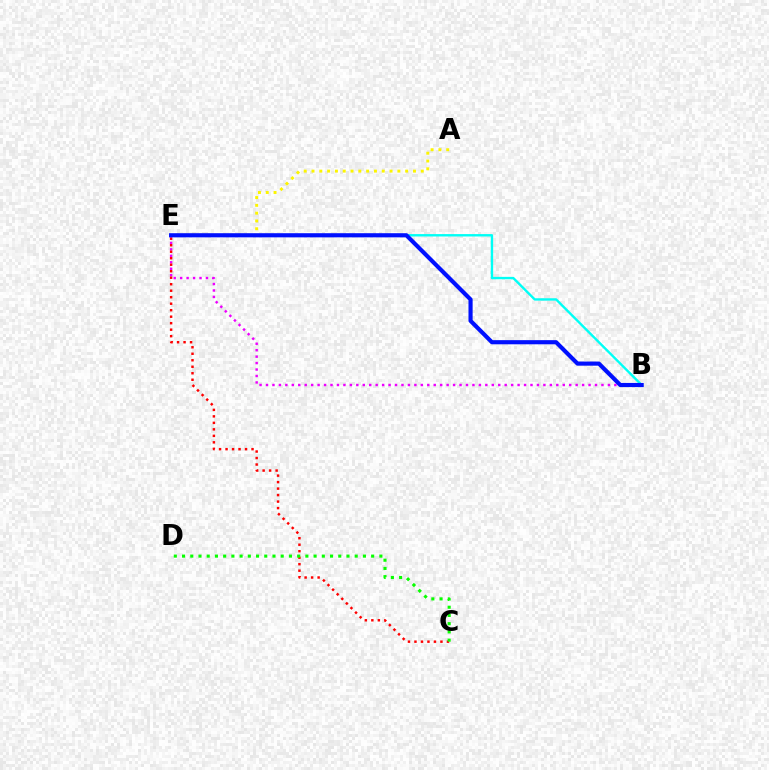{('A', 'E'): [{'color': '#fcf500', 'line_style': 'dotted', 'thickness': 2.12}], ('B', 'E'): [{'color': '#ee00ff', 'line_style': 'dotted', 'thickness': 1.75}, {'color': '#00fff6', 'line_style': 'solid', 'thickness': 1.72}, {'color': '#0010ff', 'line_style': 'solid', 'thickness': 2.98}], ('C', 'E'): [{'color': '#ff0000', 'line_style': 'dotted', 'thickness': 1.76}], ('C', 'D'): [{'color': '#08ff00', 'line_style': 'dotted', 'thickness': 2.23}]}